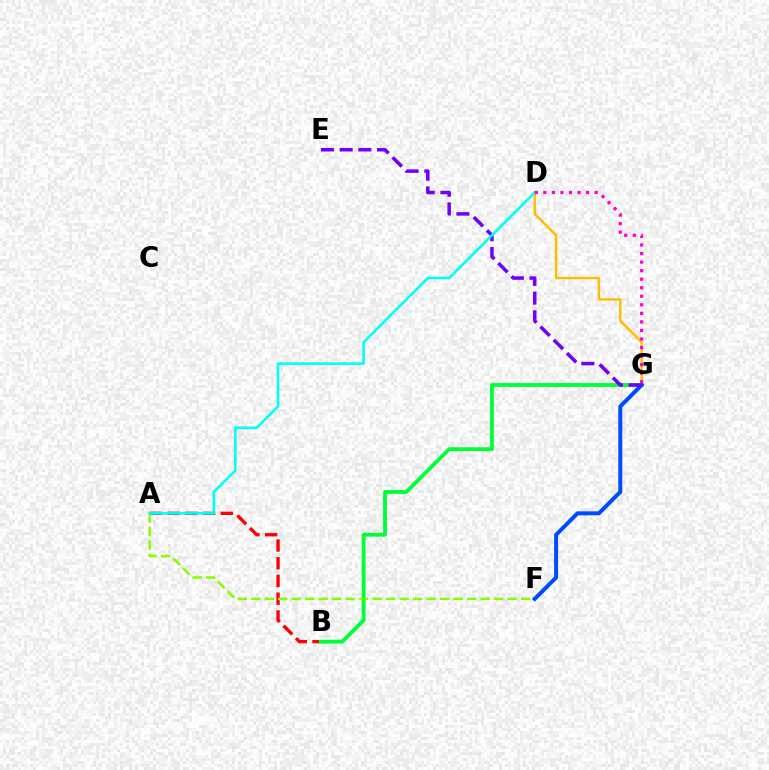{('A', 'B'): [{'color': '#ff0000', 'line_style': 'dashed', 'thickness': 2.41}], ('D', 'G'): [{'color': '#ffbd00', 'line_style': 'solid', 'thickness': 1.74}, {'color': '#ff00cf', 'line_style': 'dotted', 'thickness': 2.32}], ('B', 'G'): [{'color': '#00ff39', 'line_style': 'solid', 'thickness': 2.75}], ('A', 'F'): [{'color': '#84ff00', 'line_style': 'dashed', 'thickness': 1.83}], ('F', 'G'): [{'color': '#004bff', 'line_style': 'solid', 'thickness': 2.87}], ('E', 'G'): [{'color': '#7200ff', 'line_style': 'dashed', 'thickness': 2.54}], ('A', 'D'): [{'color': '#00fff6', 'line_style': 'solid', 'thickness': 1.87}]}